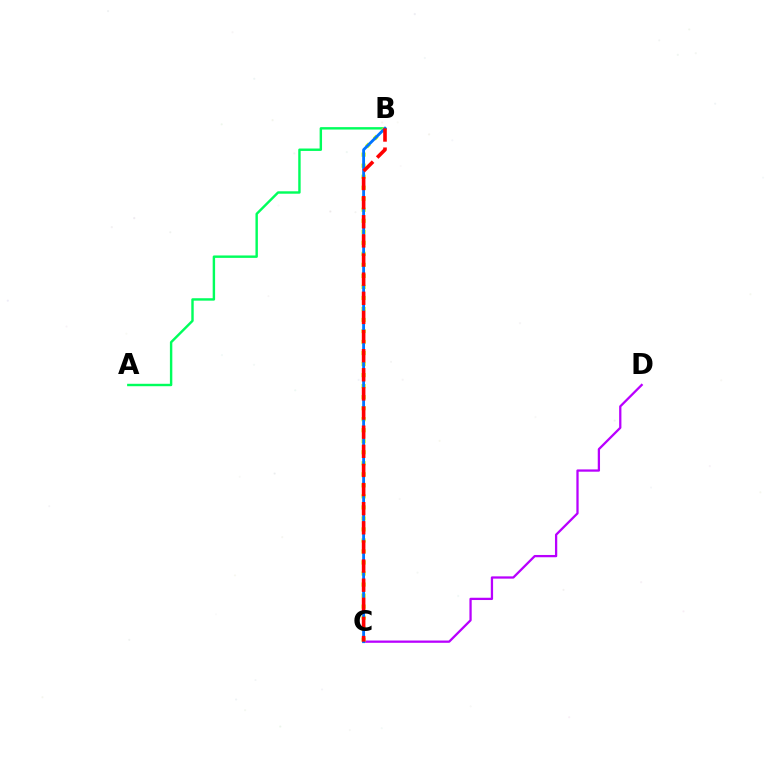{('A', 'B'): [{'color': '#00ff5c', 'line_style': 'solid', 'thickness': 1.74}], ('C', 'D'): [{'color': '#b900ff', 'line_style': 'solid', 'thickness': 1.64}], ('B', 'C'): [{'color': '#d1ff00', 'line_style': 'dotted', 'thickness': 3.0}, {'color': '#0074ff', 'line_style': 'solid', 'thickness': 2.05}, {'color': '#ff0000', 'line_style': 'dashed', 'thickness': 2.6}]}